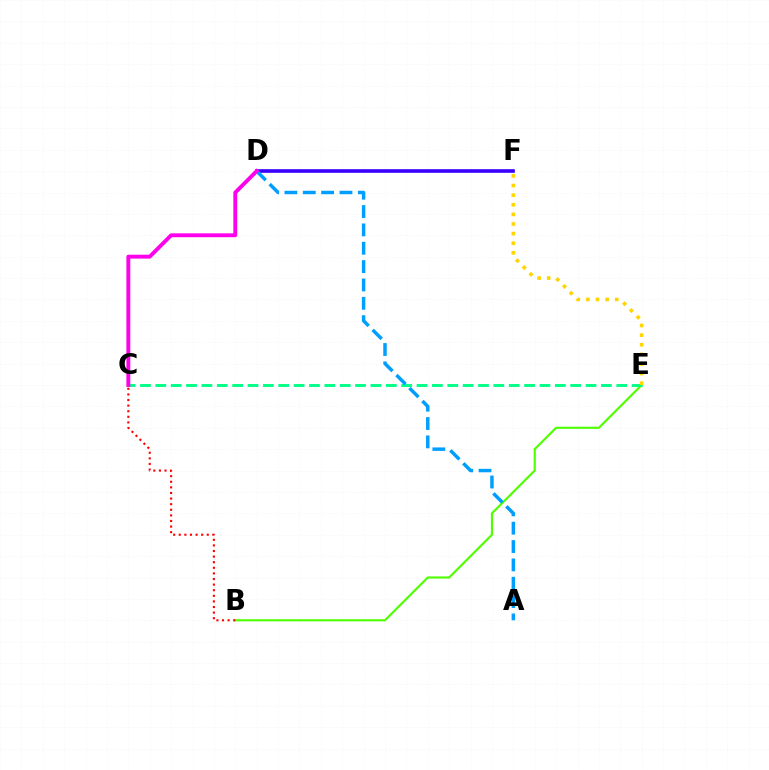{('D', 'F'): [{'color': '#3700ff', 'line_style': 'solid', 'thickness': 2.61}], ('B', 'E'): [{'color': '#4fff00', 'line_style': 'solid', 'thickness': 1.55}], ('C', 'E'): [{'color': '#00ff86', 'line_style': 'dashed', 'thickness': 2.09}], ('E', 'F'): [{'color': '#ffd500', 'line_style': 'dotted', 'thickness': 2.61}], ('B', 'C'): [{'color': '#ff0000', 'line_style': 'dotted', 'thickness': 1.52}], ('A', 'D'): [{'color': '#009eff', 'line_style': 'dashed', 'thickness': 2.49}], ('C', 'D'): [{'color': '#ff00ed', 'line_style': 'solid', 'thickness': 2.8}]}